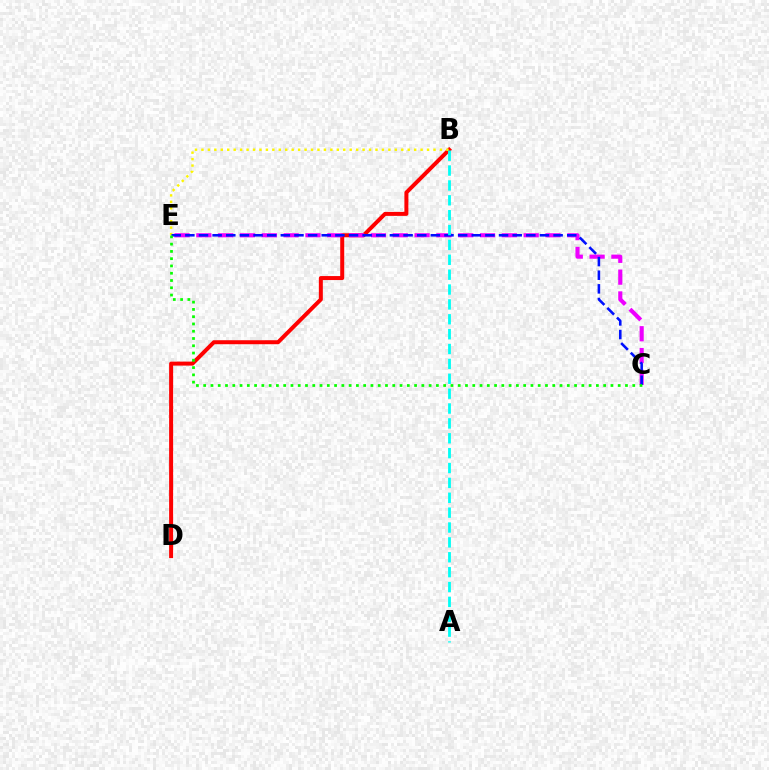{('B', 'D'): [{'color': '#ff0000', 'line_style': 'solid', 'thickness': 2.87}], ('C', 'E'): [{'color': '#ee00ff', 'line_style': 'dashed', 'thickness': 2.96}, {'color': '#0010ff', 'line_style': 'dashed', 'thickness': 1.85}, {'color': '#08ff00', 'line_style': 'dotted', 'thickness': 1.98}], ('B', 'E'): [{'color': '#fcf500', 'line_style': 'dotted', 'thickness': 1.75}], ('A', 'B'): [{'color': '#00fff6', 'line_style': 'dashed', 'thickness': 2.02}]}